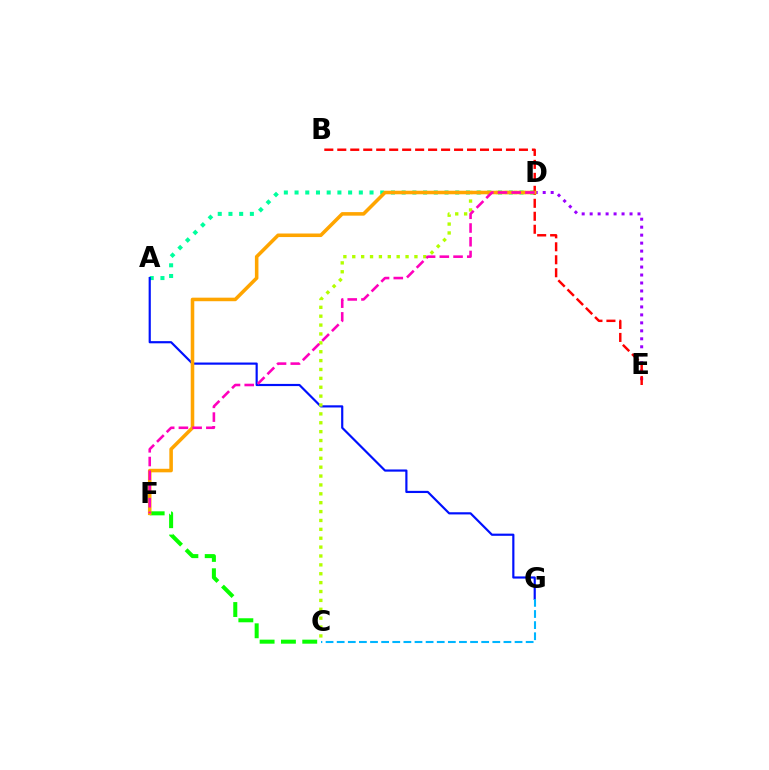{('A', 'D'): [{'color': '#00ff9d', 'line_style': 'dotted', 'thickness': 2.91}], ('A', 'G'): [{'color': '#0010ff', 'line_style': 'solid', 'thickness': 1.57}], ('D', 'E'): [{'color': '#9b00ff', 'line_style': 'dotted', 'thickness': 2.17}], ('C', 'D'): [{'color': '#b3ff00', 'line_style': 'dotted', 'thickness': 2.41}], ('C', 'F'): [{'color': '#08ff00', 'line_style': 'dashed', 'thickness': 2.9}], ('B', 'E'): [{'color': '#ff0000', 'line_style': 'dashed', 'thickness': 1.76}], ('C', 'G'): [{'color': '#00b5ff', 'line_style': 'dashed', 'thickness': 1.51}], ('D', 'F'): [{'color': '#ffa500', 'line_style': 'solid', 'thickness': 2.56}, {'color': '#ff00bd', 'line_style': 'dashed', 'thickness': 1.86}]}